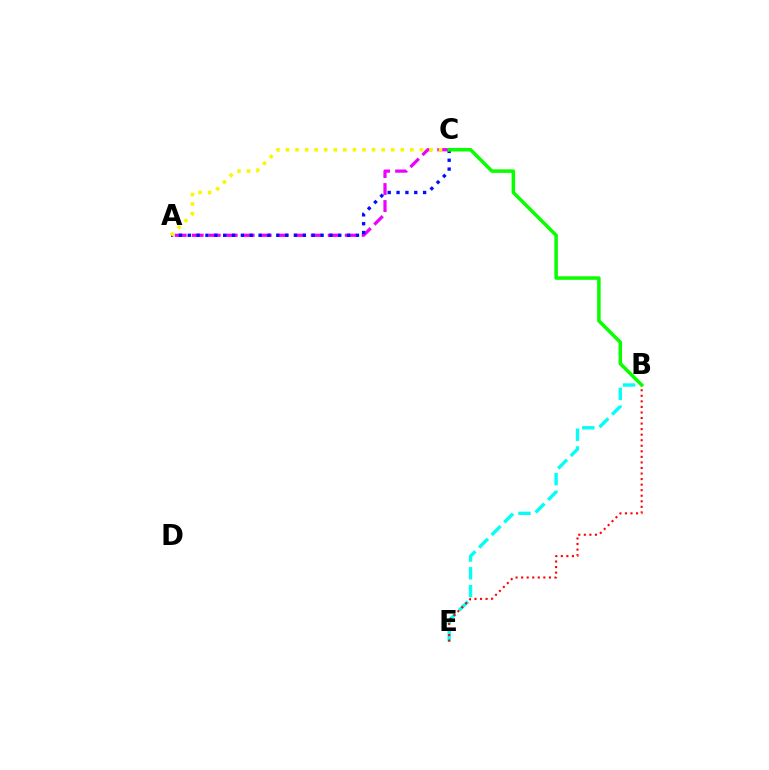{('B', 'E'): [{'color': '#00fff6', 'line_style': 'dashed', 'thickness': 2.41}, {'color': '#ff0000', 'line_style': 'dotted', 'thickness': 1.51}], ('A', 'C'): [{'color': '#ee00ff', 'line_style': 'dashed', 'thickness': 2.31}, {'color': '#0010ff', 'line_style': 'dotted', 'thickness': 2.41}, {'color': '#fcf500', 'line_style': 'dotted', 'thickness': 2.6}], ('B', 'C'): [{'color': '#08ff00', 'line_style': 'solid', 'thickness': 2.52}]}